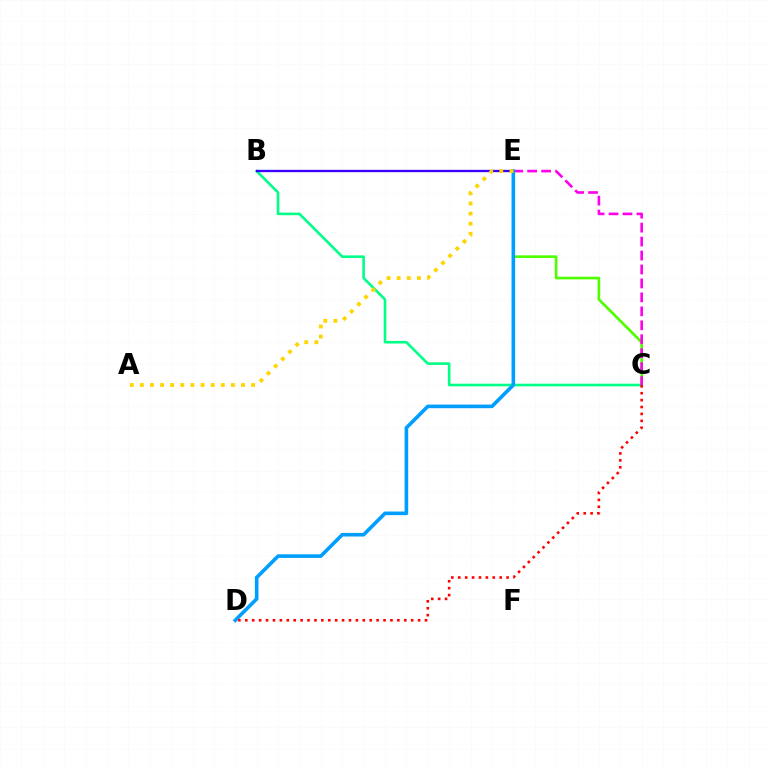{('C', 'E'): [{'color': '#4fff00', 'line_style': 'solid', 'thickness': 1.92}, {'color': '#ff00ed', 'line_style': 'dashed', 'thickness': 1.9}], ('B', 'C'): [{'color': '#00ff86', 'line_style': 'solid', 'thickness': 1.87}], ('B', 'E'): [{'color': '#3700ff', 'line_style': 'solid', 'thickness': 1.68}], ('D', 'E'): [{'color': '#009eff', 'line_style': 'solid', 'thickness': 2.6}], ('C', 'D'): [{'color': '#ff0000', 'line_style': 'dotted', 'thickness': 1.88}], ('A', 'E'): [{'color': '#ffd500', 'line_style': 'dotted', 'thickness': 2.75}]}